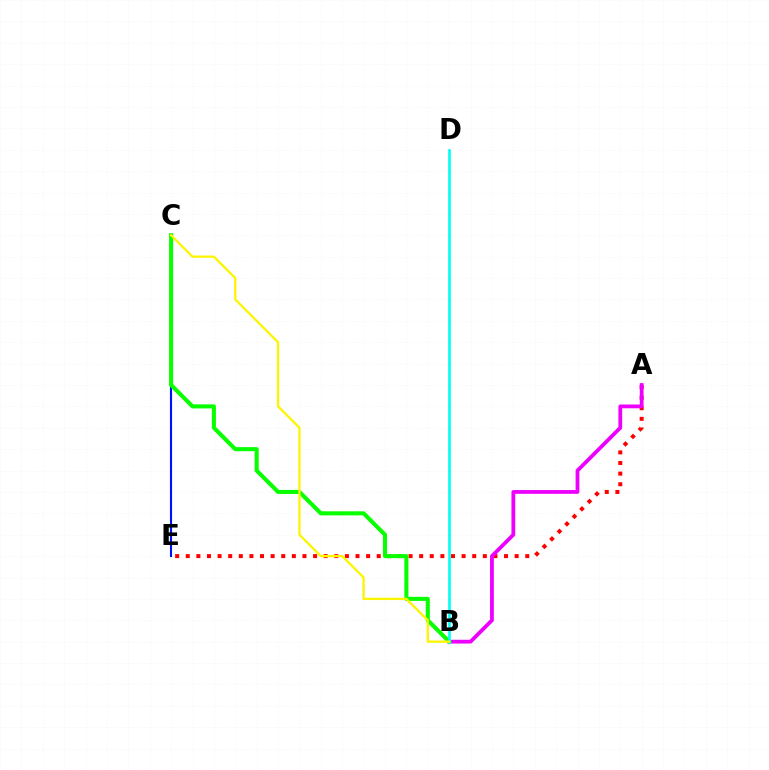{('A', 'E'): [{'color': '#ff0000', 'line_style': 'dotted', 'thickness': 2.88}], ('A', 'B'): [{'color': '#ee00ff', 'line_style': 'solid', 'thickness': 2.72}], ('C', 'E'): [{'color': '#0010ff', 'line_style': 'solid', 'thickness': 1.53}], ('B', 'C'): [{'color': '#08ff00', 'line_style': 'solid', 'thickness': 2.93}, {'color': '#fcf500', 'line_style': 'solid', 'thickness': 1.66}], ('B', 'D'): [{'color': '#00fff6', 'line_style': 'solid', 'thickness': 1.9}]}